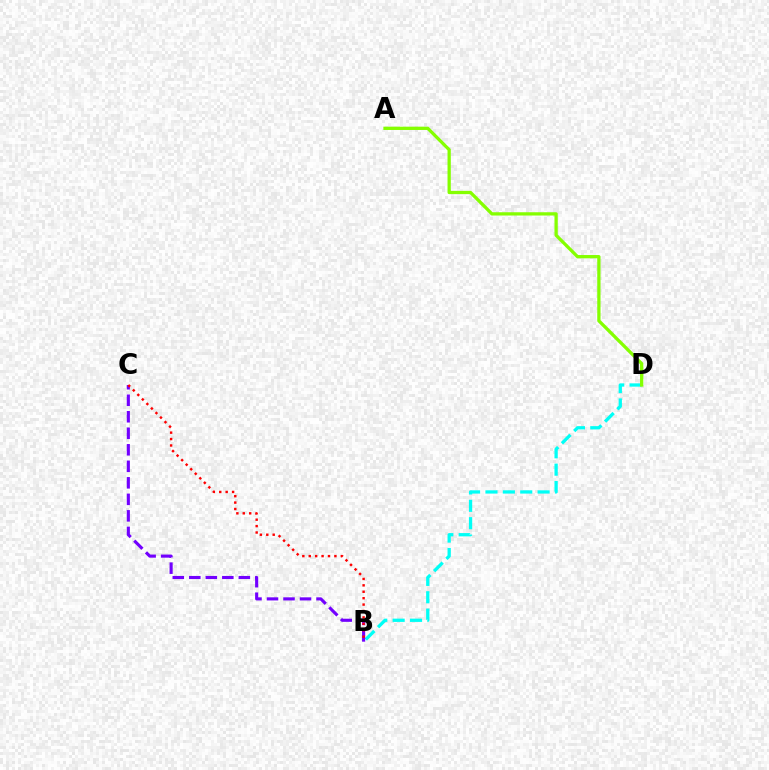{('B', 'D'): [{'color': '#00fff6', 'line_style': 'dashed', 'thickness': 2.36}], ('B', 'C'): [{'color': '#7200ff', 'line_style': 'dashed', 'thickness': 2.24}, {'color': '#ff0000', 'line_style': 'dotted', 'thickness': 1.74}], ('A', 'D'): [{'color': '#84ff00', 'line_style': 'solid', 'thickness': 2.36}]}